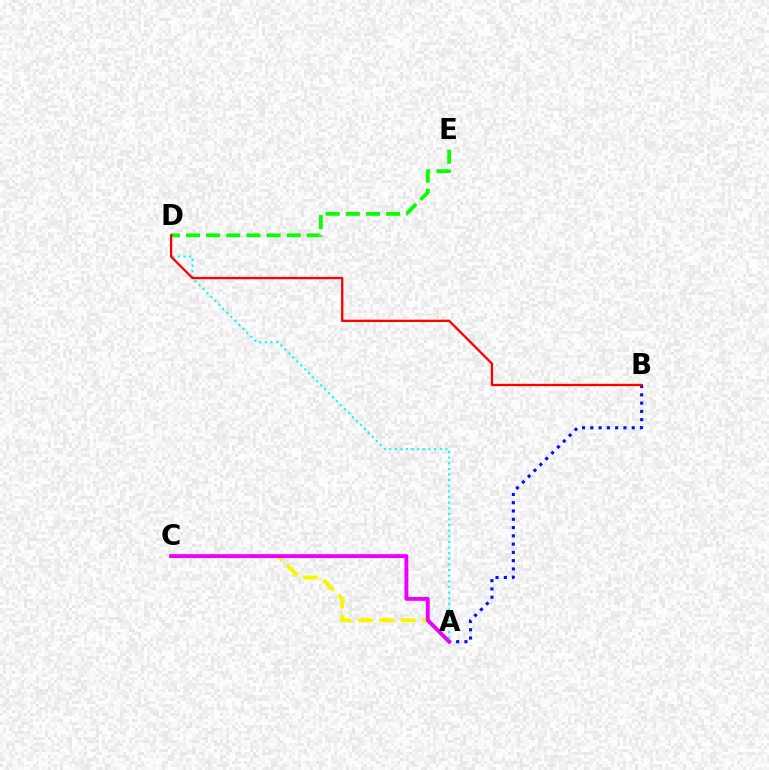{('A', 'D'): [{'color': '#00fff6', 'line_style': 'dotted', 'thickness': 1.53}], ('A', 'C'): [{'color': '#fcf500', 'line_style': 'dashed', 'thickness': 2.89}, {'color': '#ee00ff', 'line_style': 'solid', 'thickness': 2.8}], ('A', 'B'): [{'color': '#0010ff', 'line_style': 'dotted', 'thickness': 2.25}], ('D', 'E'): [{'color': '#08ff00', 'line_style': 'dashed', 'thickness': 2.74}], ('B', 'D'): [{'color': '#ff0000', 'line_style': 'solid', 'thickness': 1.66}]}